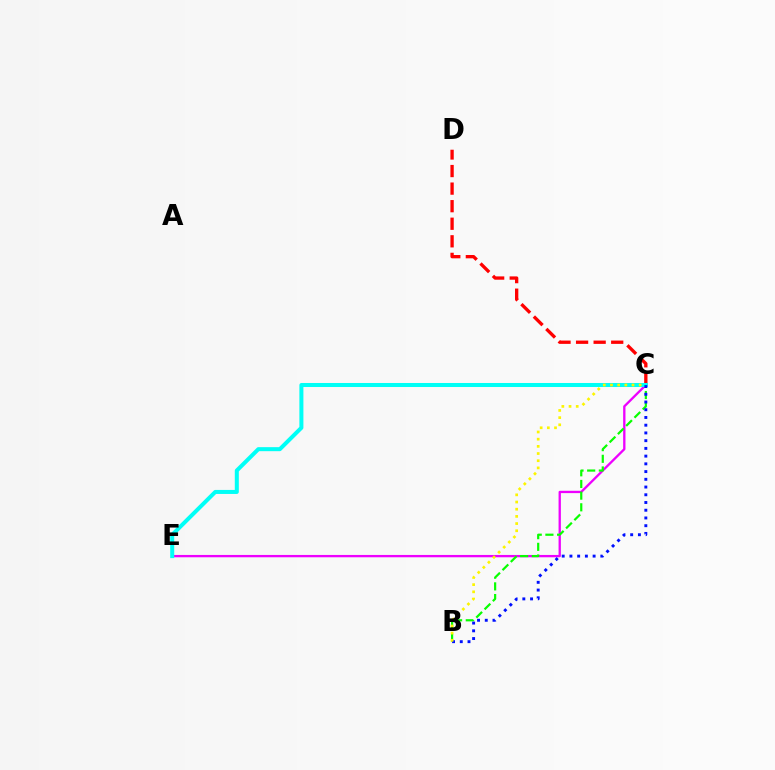{('C', 'E'): [{'color': '#ee00ff', 'line_style': 'solid', 'thickness': 1.67}, {'color': '#00fff6', 'line_style': 'solid', 'thickness': 2.89}], ('C', 'D'): [{'color': '#ff0000', 'line_style': 'dashed', 'thickness': 2.39}], ('B', 'C'): [{'color': '#08ff00', 'line_style': 'dashed', 'thickness': 1.59}, {'color': '#0010ff', 'line_style': 'dotted', 'thickness': 2.1}, {'color': '#fcf500', 'line_style': 'dotted', 'thickness': 1.95}]}